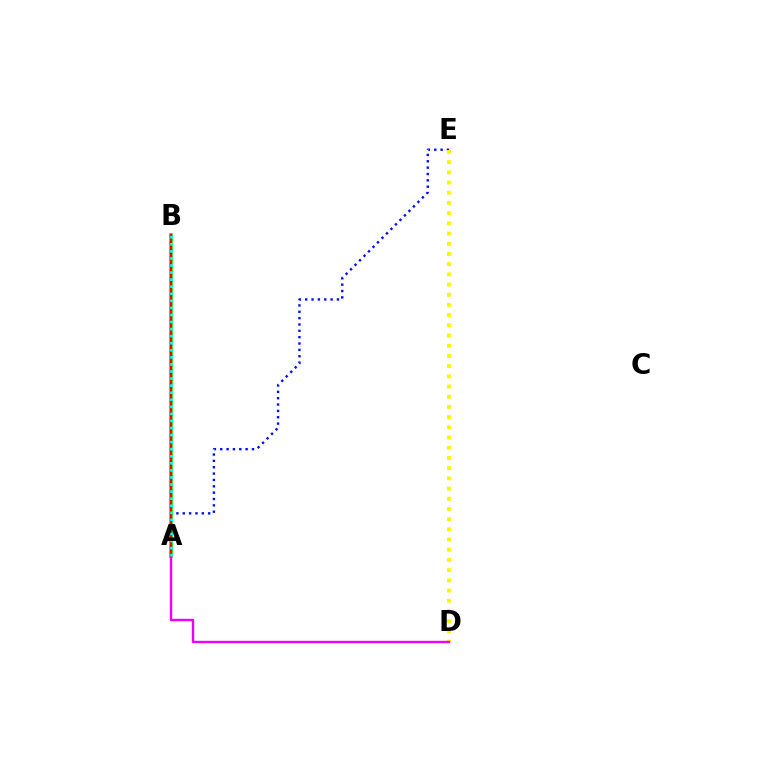{('A', 'E'): [{'color': '#0010ff', 'line_style': 'dotted', 'thickness': 1.73}], ('A', 'B'): [{'color': '#08ff00', 'line_style': 'solid', 'thickness': 2.7}, {'color': '#ff0000', 'line_style': 'solid', 'thickness': 1.6}, {'color': '#00fff6', 'line_style': 'dotted', 'thickness': 1.92}], ('D', 'E'): [{'color': '#fcf500', 'line_style': 'dotted', 'thickness': 2.77}], ('A', 'D'): [{'color': '#ee00ff', 'line_style': 'solid', 'thickness': 1.72}]}